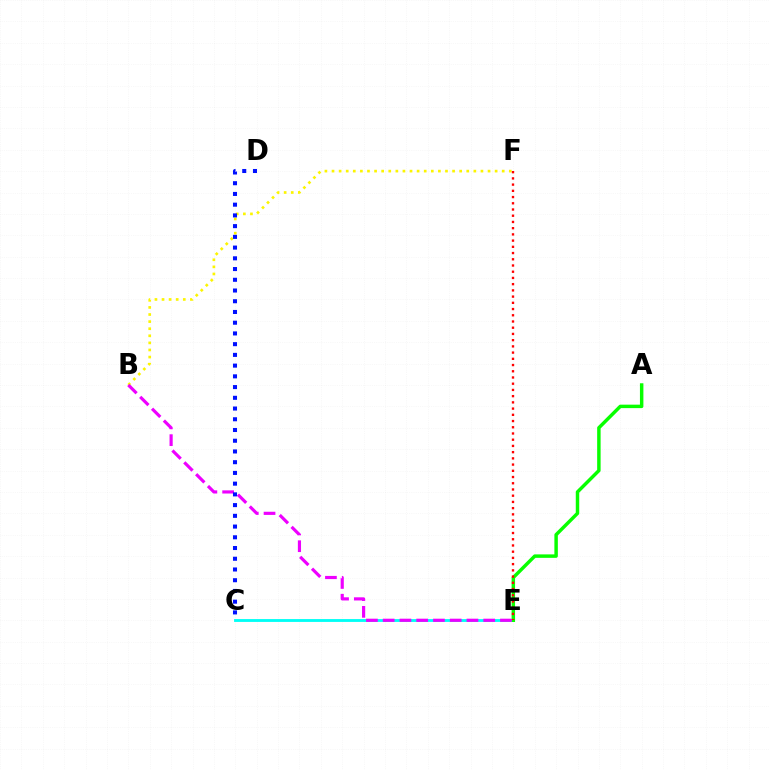{('C', 'E'): [{'color': '#00fff6', 'line_style': 'solid', 'thickness': 2.05}], ('B', 'F'): [{'color': '#fcf500', 'line_style': 'dotted', 'thickness': 1.93}], ('A', 'E'): [{'color': '#08ff00', 'line_style': 'solid', 'thickness': 2.49}], ('B', 'E'): [{'color': '#ee00ff', 'line_style': 'dashed', 'thickness': 2.28}], ('C', 'D'): [{'color': '#0010ff', 'line_style': 'dotted', 'thickness': 2.92}], ('E', 'F'): [{'color': '#ff0000', 'line_style': 'dotted', 'thickness': 1.69}]}